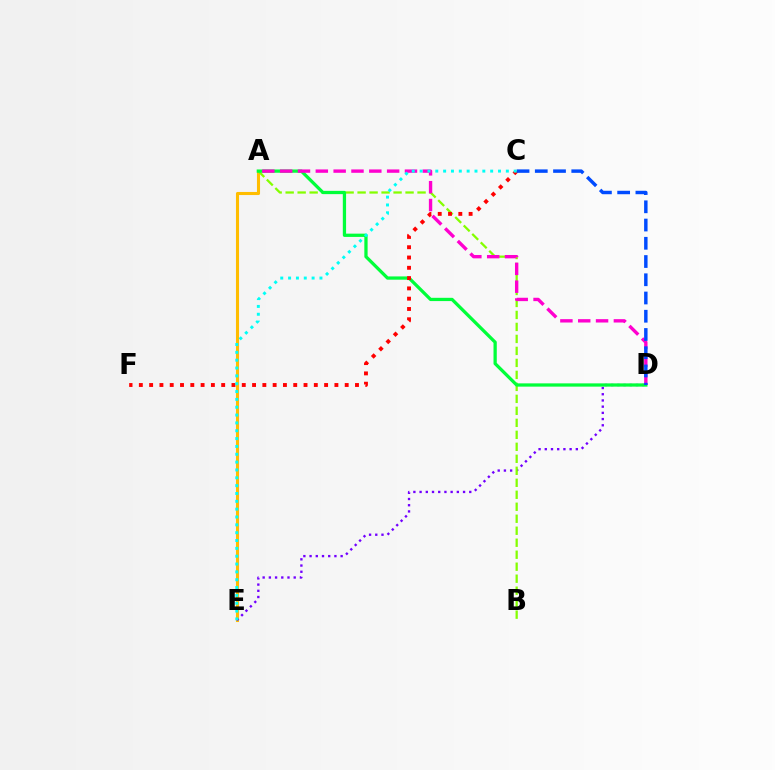{('A', 'E'): [{'color': '#ffbd00', 'line_style': 'solid', 'thickness': 2.22}], ('D', 'E'): [{'color': '#7200ff', 'line_style': 'dotted', 'thickness': 1.69}], ('A', 'B'): [{'color': '#84ff00', 'line_style': 'dashed', 'thickness': 1.63}], ('A', 'D'): [{'color': '#00ff39', 'line_style': 'solid', 'thickness': 2.35}, {'color': '#ff00cf', 'line_style': 'dashed', 'thickness': 2.42}], ('C', 'F'): [{'color': '#ff0000', 'line_style': 'dotted', 'thickness': 2.8}], ('C', 'D'): [{'color': '#004bff', 'line_style': 'dashed', 'thickness': 2.48}], ('C', 'E'): [{'color': '#00fff6', 'line_style': 'dotted', 'thickness': 2.13}]}